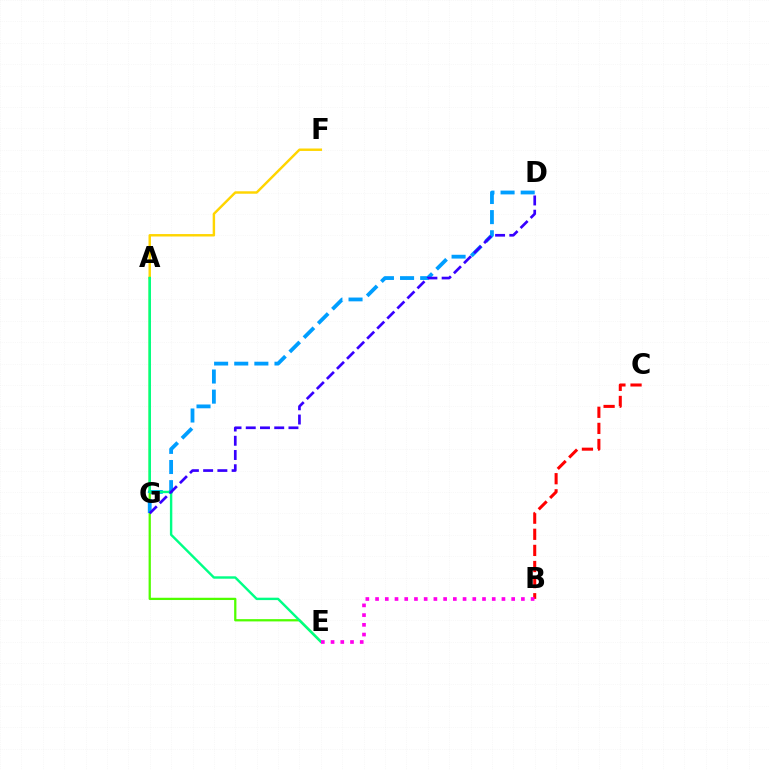{('B', 'C'): [{'color': '#ff0000', 'line_style': 'dashed', 'thickness': 2.19}], ('A', 'F'): [{'color': '#ffd500', 'line_style': 'solid', 'thickness': 1.76}], ('A', 'E'): [{'color': '#4fff00', 'line_style': 'solid', 'thickness': 1.63}, {'color': '#00ff86', 'line_style': 'solid', 'thickness': 1.74}], ('D', 'G'): [{'color': '#009eff', 'line_style': 'dashed', 'thickness': 2.73}, {'color': '#3700ff', 'line_style': 'dashed', 'thickness': 1.93}], ('B', 'E'): [{'color': '#ff00ed', 'line_style': 'dotted', 'thickness': 2.64}]}